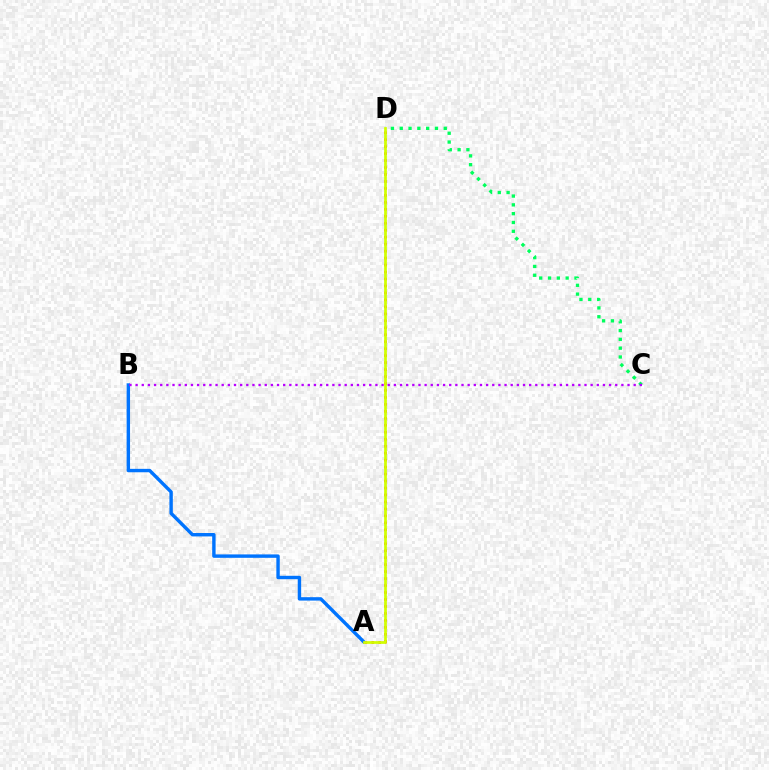{('C', 'D'): [{'color': '#00ff5c', 'line_style': 'dotted', 'thickness': 2.39}], ('A', 'D'): [{'color': '#ff0000', 'line_style': 'dotted', 'thickness': 1.89}, {'color': '#d1ff00', 'line_style': 'solid', 'thickness': 1.96}], ('A', 'B'): [{'color': '#0074ff', 'line_style': 'solid', 'thickness': 2.45}], ('B', 'C'): [{'color': '#b900ff', 'line_style': 'dotted', 'thickness': 1.67}]}